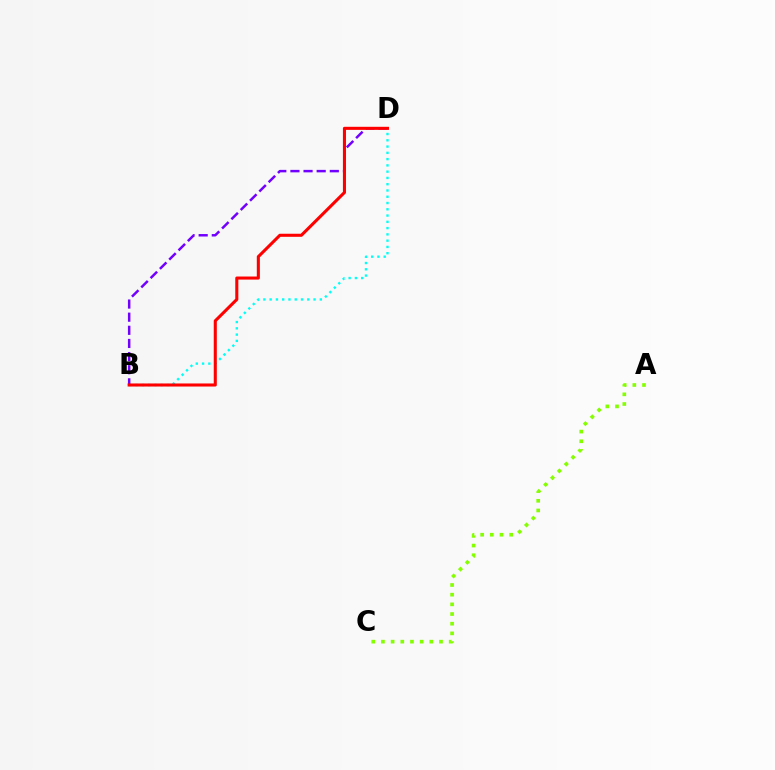{('A', 'C'): [{'color': '#84ff00', 'line_style': 'dotted', 'thickness': 2.63}], ('B', 'D'): [{'color': '#00fff6', 'line_style': 'dotted', 'thickness': 1.7}, {'color': '#7200ff', 'line_style': 'dashed', 'thickness': 1.78}, {'color': '#ff0000', 'line_style': 'solid', 'thickness': 2.21}]}